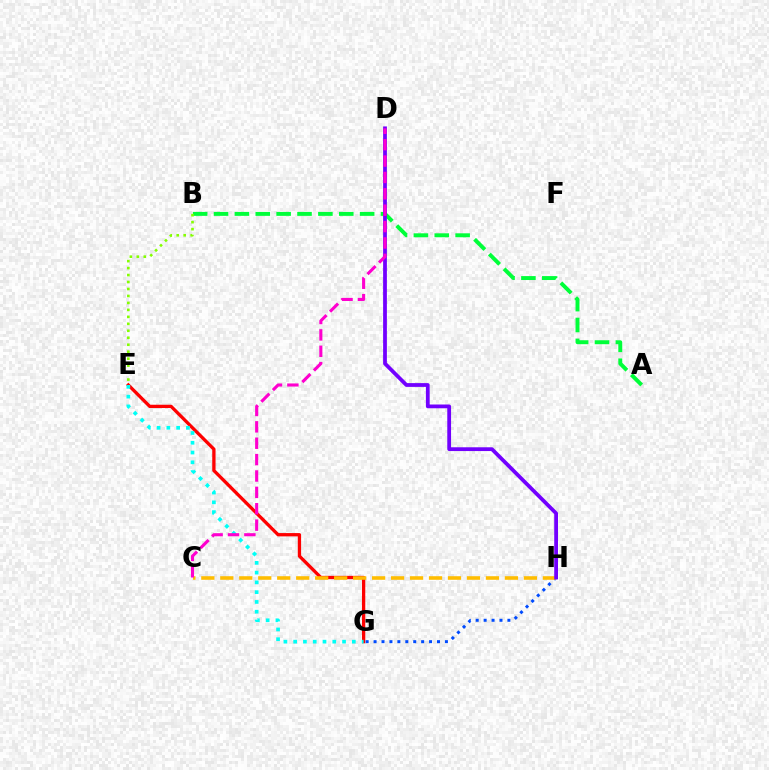{('A', 'B'): [{'color': '#00ff39', 'line_style': 'dashed', 'thickness': 2.84}], ('E', 'G'): [{'color': '#ff0000', 'line_style': 'solid', 'thickness': 2.37}, {'color': '#00fff6', 'line_style': 'dotted', 'thickness': 2.66}], ('B', 'E'): [{'color': '#84ff00', 'line_style': 'dotted', 'thickness': 1.89}], ('G', 'H'): [{'color': '#004bff', 'line_style': 'dotted', 'thickness': 2.15}], ('C', 'H'): [{'color': '#ffbd00', 'line_style': 'dashed', 'thickness': 2.58}], ('D', 'H'): [{'color': '#7200ff', 'line_style': 'solid', 'thickness': 2.72}], ('C', 'D'): [{'color': '#ff00cf', 'line_style': 'dashed', 'thickness': 2.23}]}